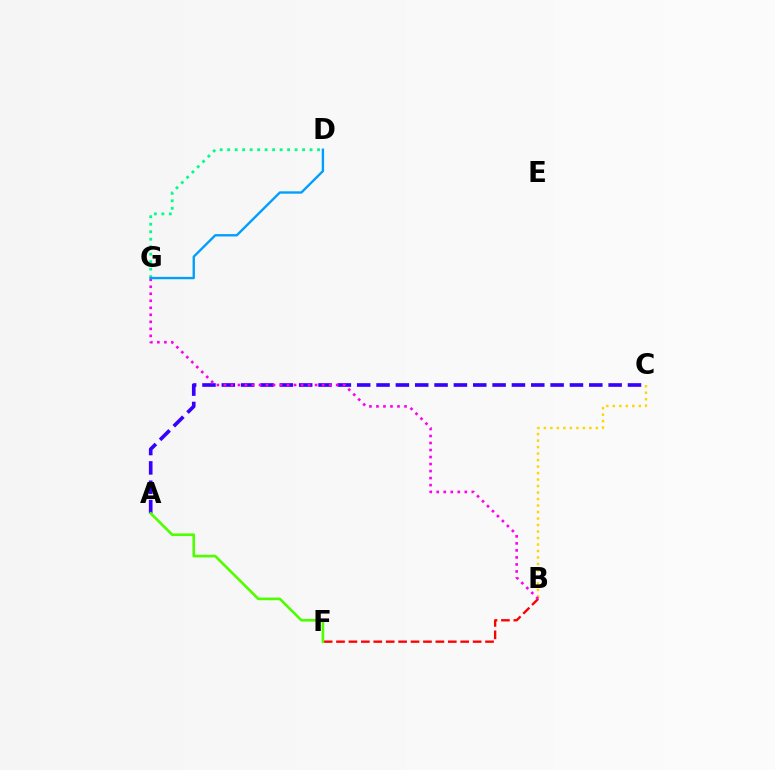{('B', 'F'): [{'color': '#ff0000', 'line_style': 'dashed', 'thickness': 1.69}], ('A', 'C'): [{'color': '#3700ff', 'line_style': 'dashed', 'thickness': 2.63}], ('B', 'C'): [{'color': '#ffd500', 'line_style': 'dotted', 'thickness': 1.76}], ('D', 'G'): [{'color': '#00ff86', 'line_style': 'dotted', 'thickness': 2.04}, {'color': '#009eff', 'line_style': 'solid', 'thickness': 1.7}], ('B', 'G'): [{'color': '#ff00ed', 'line_style': 'dotted', 'thickness': 1.91}], ('A', 'F'): [{'color': '#4fff00', 'line_style': 'solid', 'thickness': 1.9}]}